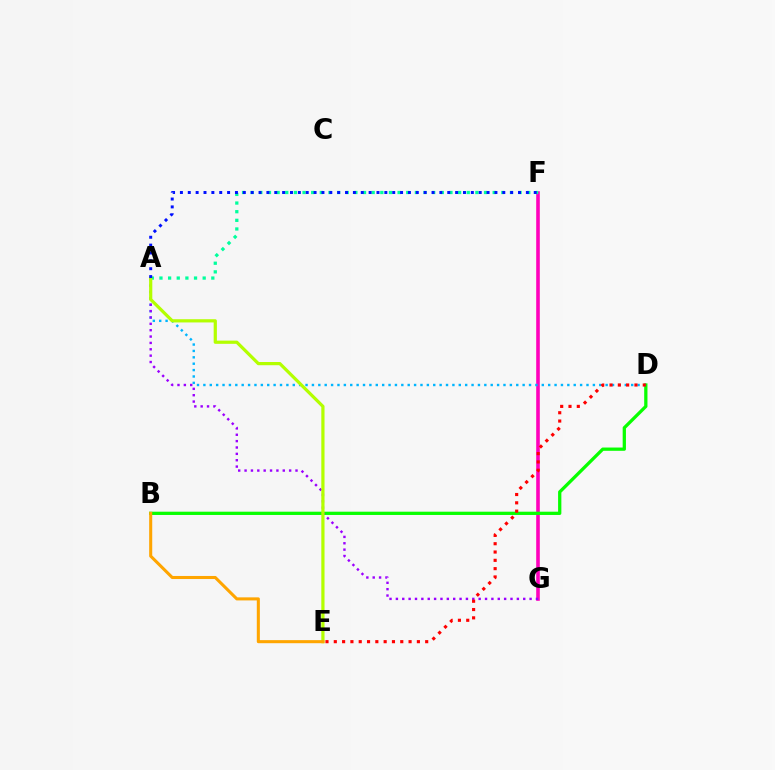{('F', 'G'): [{'color': '#ff00bd', 'line_style': 'solid', 'thickness': 2.59}], ('B', 'D'): [{'color': '#08ff00', 'line_style': 'solid', 'thickness': 2.35}], ('A', 'D'): [{'color': '#00b5ff', 'line_style': 'dotted', 'thickness': 1.73}], ('A', 'G'): [{'color': '#9b00ff', 'line_style': 'dotted', 'thickness': 1.73}], ('D', 'E'): [{'color': '#ff0000', 'line_style': 'dotted', 'thickness': 2.26}], ('A', 'F'): [{'color': '#00ff9d', 'line_style': 'dotted', 'thickness': 2.35}, {'color': '#0010ff', 'line_style': 'dotted', 'thickness': 2.14}], ('A', 'E'): [{'color': '#b3ff00', 'line_style': 'solid', 'thickness': 2.31}], ('B', 'E'): [{'color': '#ffa500', 'line_style': 'solid', 'thickness': 2.2}]}